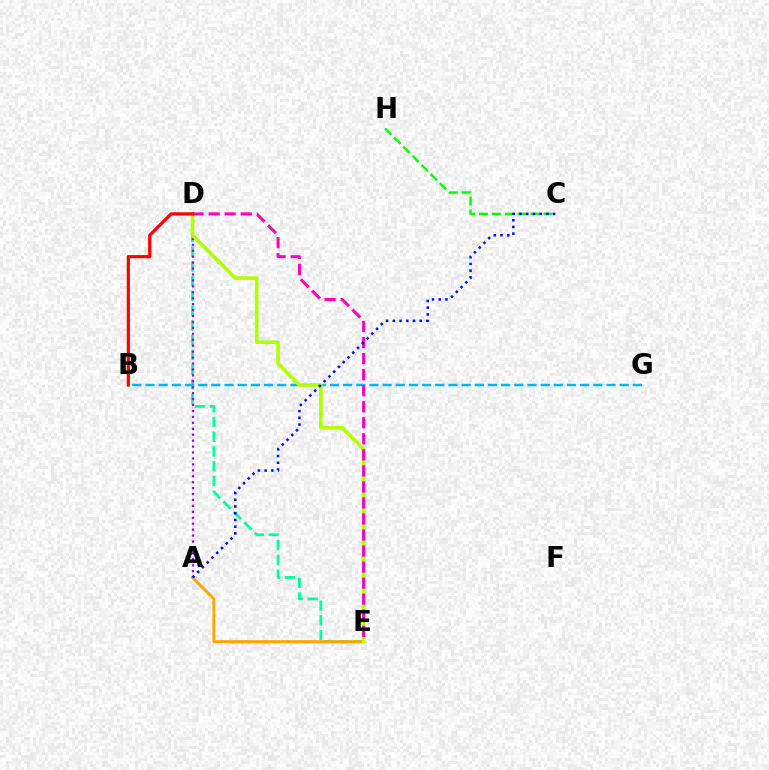{('D', 'E'): [{'color': '#00ff9d', 'line_style': 'dashed', 'thickness': 2.0}, {'color': '#b3ff00', 'line_style': 'solid', 'thickness': 2.61}, {'color': '#ff00bd', 'line_style': 'dashed', 'thickness': 2.18}], ('A', 'D'): [{'color': '#9b00ff', 'line_style': 'dotted', 'thickness': 1.61}], ('B', 'G'): [{'color': '#00b5ff', 'line_style': 'dashed', 'thickness': 1.79}], ('A', 'E'): [{'color': '#ffa500', 'line_style': 'solid', 'thickness': 2.14}], ('C', 'H'): [{'color': '#08ff00', 'line_style': 'dashed', 'thickness': 1.75}], ('A', 'C'): [{'color': '#0010ff', 'line_style': 'dotted', 'thickness': 1.83}], ('B', 'D'): [{'color': '#ff0000', 'line_style': 'solid', 'thickness': 2.3}]}